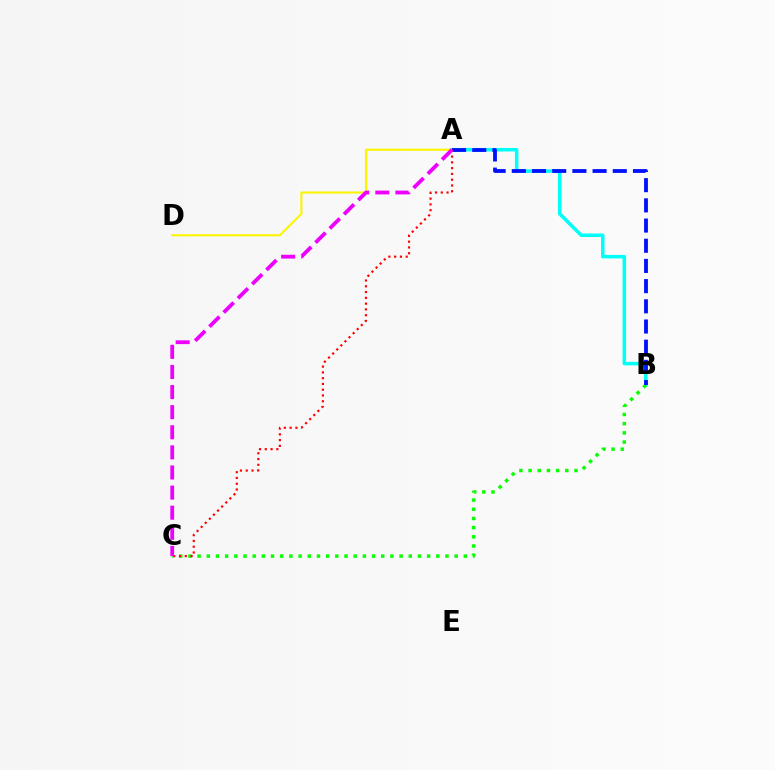{('A', 'B'): [{'color': '#00fff6', 'line_style': 'solid', 'thickness': 2.54}, {'color': '#0010ff', 'line_style': 'dashed', 'thickness': 2.74}], ('A', 'D'): [{'color': '#fcf500', 'line_style': 'solid', 'thickness': 1.5}], ('B', 'C'): [{'color': '#08ff00', 'line_style': 'dotted', 'thickness': 2.49}], ('A', 'C'): [{'color': '#ff0000', 'line_style': 'dotted', 'thickness': 1.57}, {'color': '#ee00ff', 'line_style': 'dashed', 'thickness': 2.73}]}